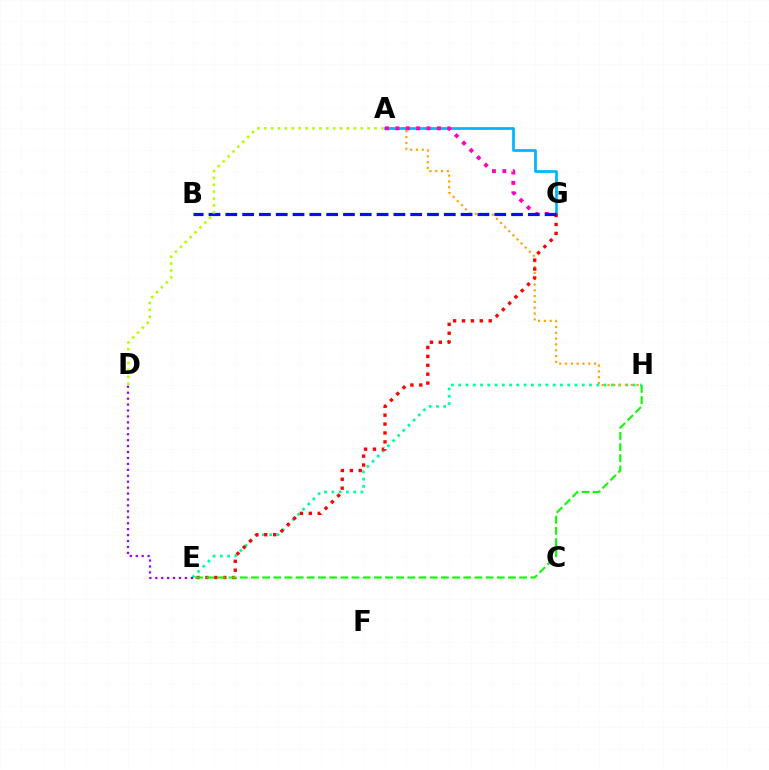{('E', 'H'): [{'color': '#00ff9d', 'line_style': 'dotted', 'thickness': 1.97}, {'color': '#08ff00', 'line_style': 'dashed', 'thickness': 1.52}], ('A', 'H'): [{'color': '#ffa500', 'line_style': 'dotted', 'thickness': 1.58}], ('A', 'G'): [{'color': '#00b5ff', 'line_style': 'solid', 'thickness': 1.96}, {'color': '#ff00bd', 'line_style': 'dotted', 'thickness': 2.82}], ('E', 'G'): [{'color': '#ff0000', 'line_style': 'dotted', 'thickness': 2.42}], ('B', 'G'): [{'color': '#0010ff', 'line_style': 'dashed', 'thickness': 2.28}], ('A', 'D'): [{'color': '#b3ff00', 'line_style': 'dotted', 'thickness': 1.87}], ('D', 'E'): [{'color': '#9b00ff', 'line_style': 'dotted', 'thickness': 1.61}]}